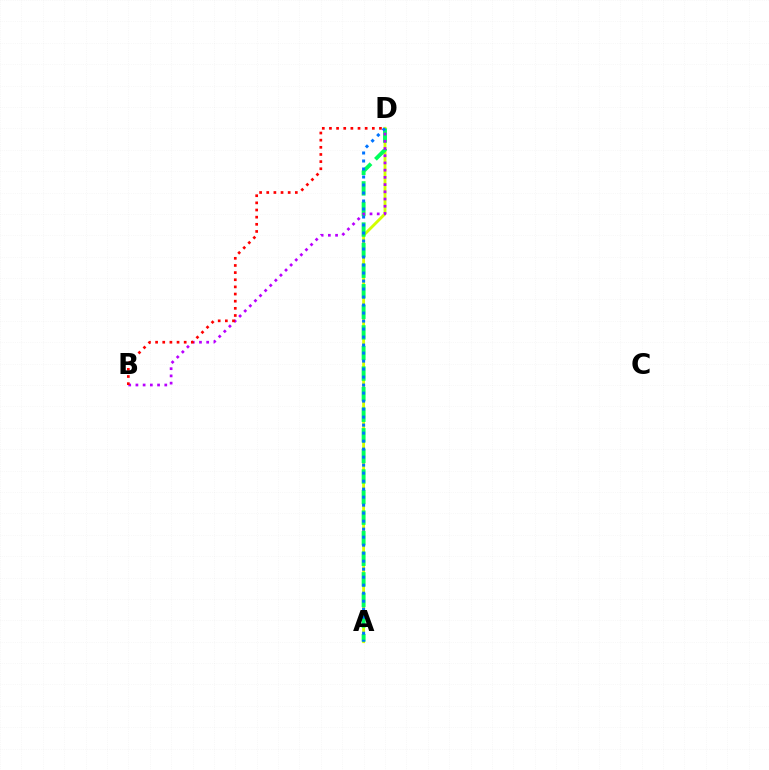{('A', 'D'): [{'color': '#d1ff00', 'line_style': 'solid', 'thickness': 2.06}, {'color': '#00ff5c', 'line_style': 'dashed', 'thickness': 2.8}, {'color': '#0074ff', 'line_style': 'dotted', 'thickness': 2.17}], ('B', 'D'): [{'color': '#b900ff', 'line_style': 'dotted', 'thickness': 1.96}, {'color': '#ff0000', 'line_style': 'dotted', 'thickness': 1.94}]}